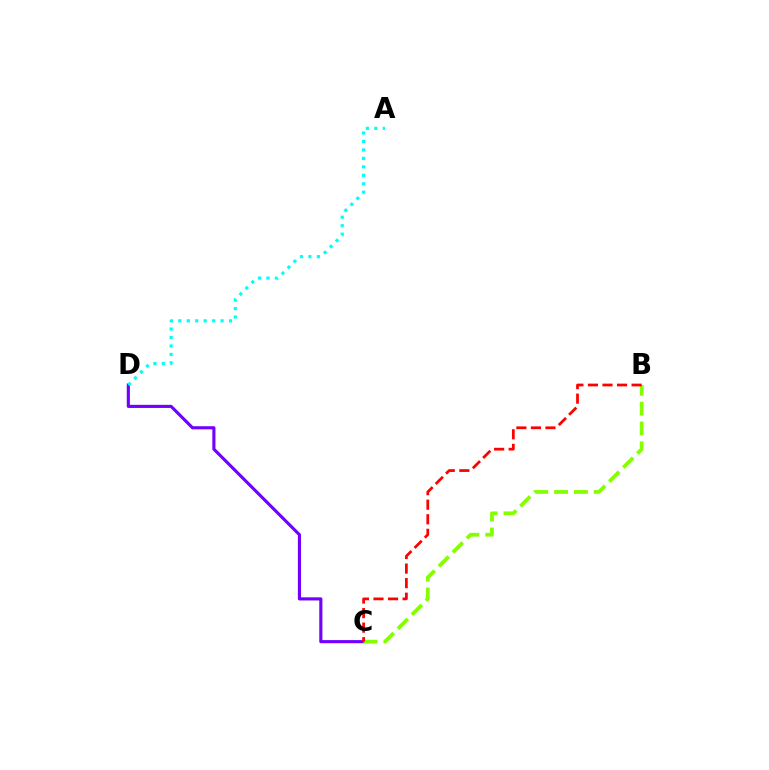{('C', 'D'): [{'color': '#7200ff', 'line_style': 'solid', 'thickness': 2.25}], ('A', 'D'): [{'color': '#00fff6', 'line_style': 'dotted', 'thickness': 2.3}], ('B', 'C'): [{'color': '#84ff00', 'line_style': 'dashed', 'thickness': 2.69}, {'color': '#ff0000', 'line_style': 'dashed', 'thickness': 1.98}]}